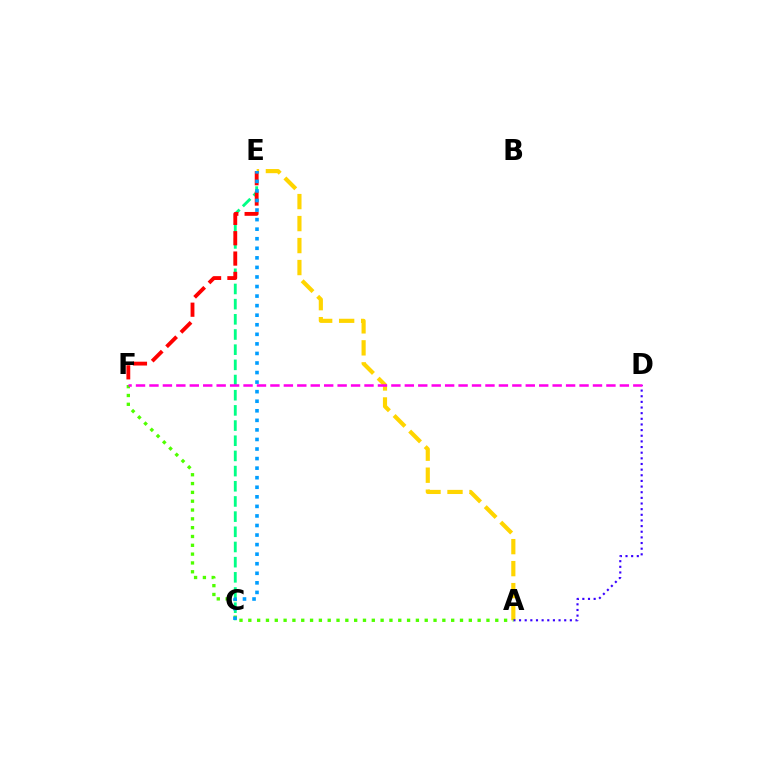{('C', 'E'): [{'color': '#00ff86', 'line_style': 'dashed', 'thickness': 2.06}, {'color': '#009eff', 'line_style': 'dotted', 'thickness': 2.6}], ('A', 'E'): [{'color': '#ffd500', 'line_style': 'dashed', 'thickness': 2.99}], ('E', 'F'): [{'color': '#ff0000', 'line_style': 'dashed', 'thickness': 2.76}], ('A', 'D'): [{'color': '#3700ff', 'line_style': 'dotted', 'thickness': 1.53}], ('A', 'F'): [{'color': '#4fff00', 'line_style': 'dotted', 'thickness': 2.4}], ('D', 'F'): [{'color': '#ff00ed', 'line_style': 'dashed', 'thickness': 1.83}]}